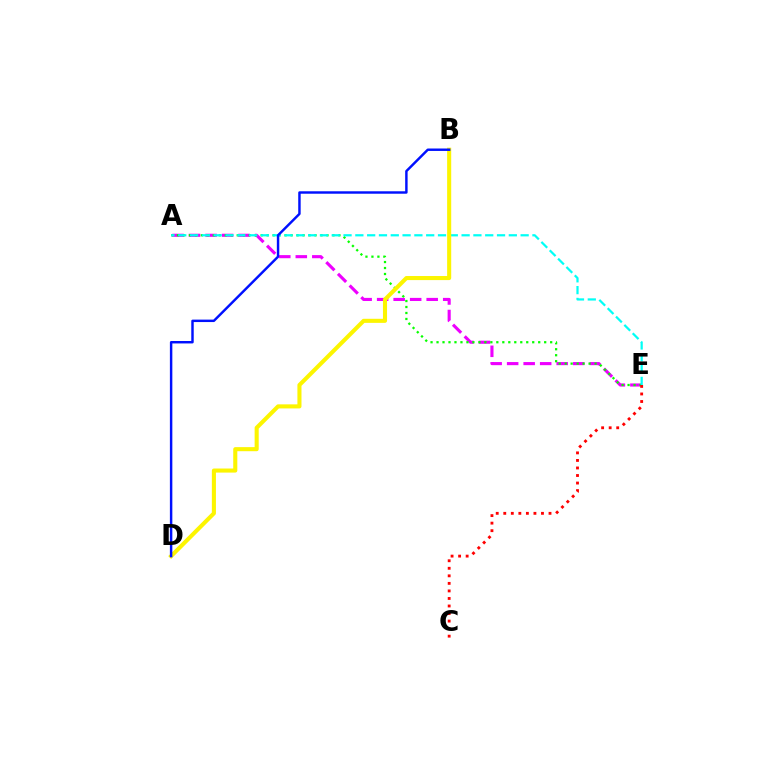{('A', 'E'): [{'color': '#ee00ff', 'line_style': 'dashed', 'thickness': 2.24}, {'color': '#08ff00', 'line_style': 'dotted', 'thickness': 1.62}, {'color': '#00fff6', 'line_style': 'dashed', 'thickness': 1.6}], ('C', 'E'): [{'color': '#ff0000', 'line_style': 'dotted', 'thickness': 2.05}], ('B', 'D'): [{'color': '#fcf500', 'line_style': 'solid', 'thickness': 2.94}, {'color': '#0010ff', 'line_style': 'solid', 'thickness': 1.76}]}